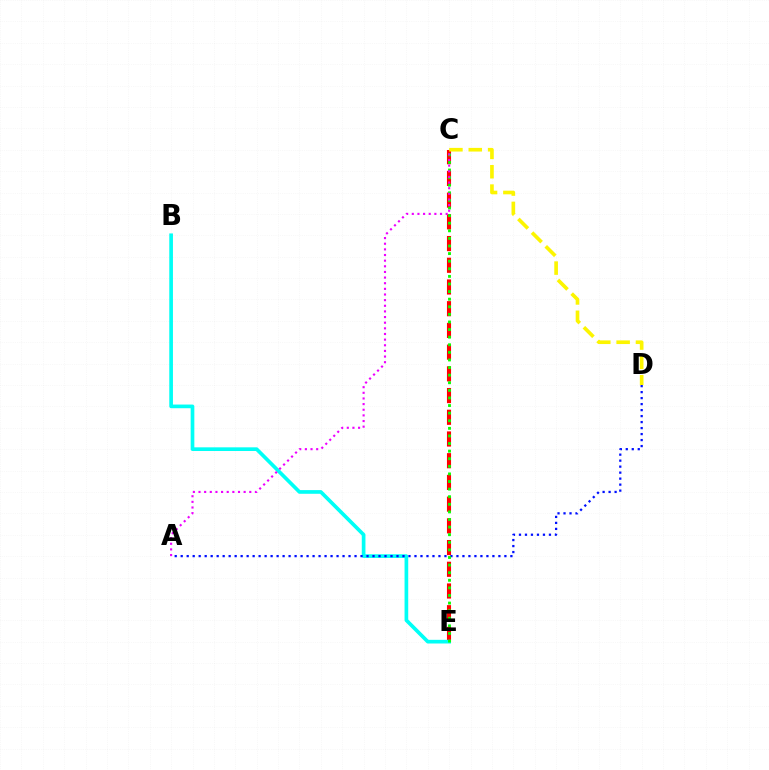{('C', 'E'): [{'color': '#ff0000', 'line_style': 'dashed', 'thickness': 2.95}, {'color': '#08ff00', 'line_style': 'dotted', 'thickness': 2.06}], ('B', 'E'): [{'color': '#00fff6', 'line_style': 'solid', 'thickness': 2.65}], ('A', 'D'): [{'color': '#0010ff', 'line_style': 'dotted', 'thickness': 1.63}], ('A', 'C'): [{'color': '#ee00ff', 'line_style': 'dotted', 'thickness': 1.53}], ('C', 'D'): [{'color': '#fcf500', 'line_style': 'dashed', 'thickness': 2.63}]}